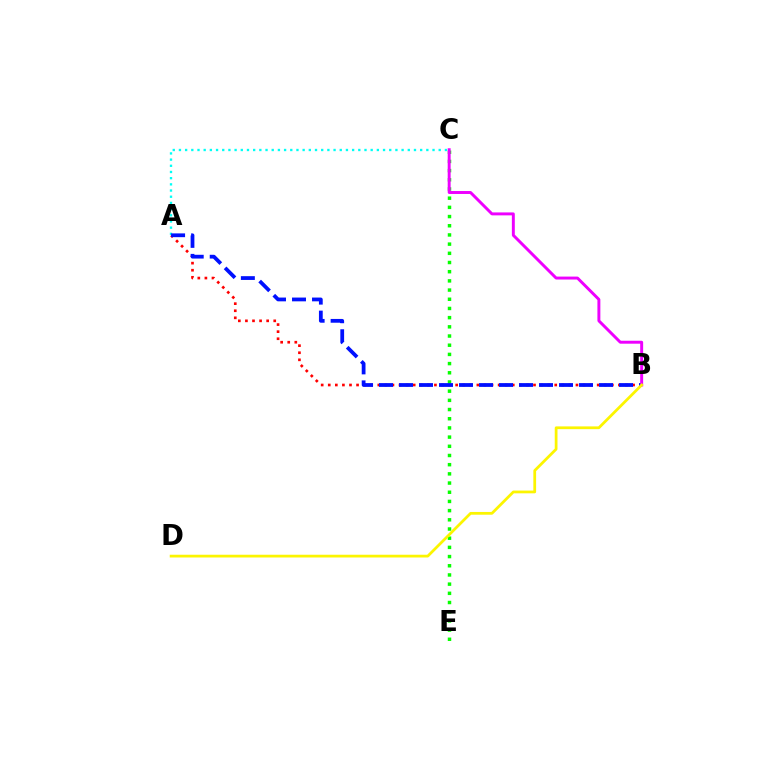{('A', 'B'): [{'color': '#ff0000', 'line_style': 'dotted', 'thickness': 1.92}, {'color': '#0010ff', 'line_style': 'dashed', 'thickness': 2.72}], ('A', 'C'): [{'color': '#00fff6', 'line_style': 'dotted', 'thickness': 1.68}], ('C', 'E'): [{'color': '#08ff00', 'line_style': 'dotted', 'thickness': 2.5}], ('B', 'C'): [{'color': '#ee00ff', 'line_style': 'solid', 'thickness': 2.12}], ('B', 'D'): [{'color': '#fcf500', 'line_style': 'solid', 'thickness': 1.98}]}